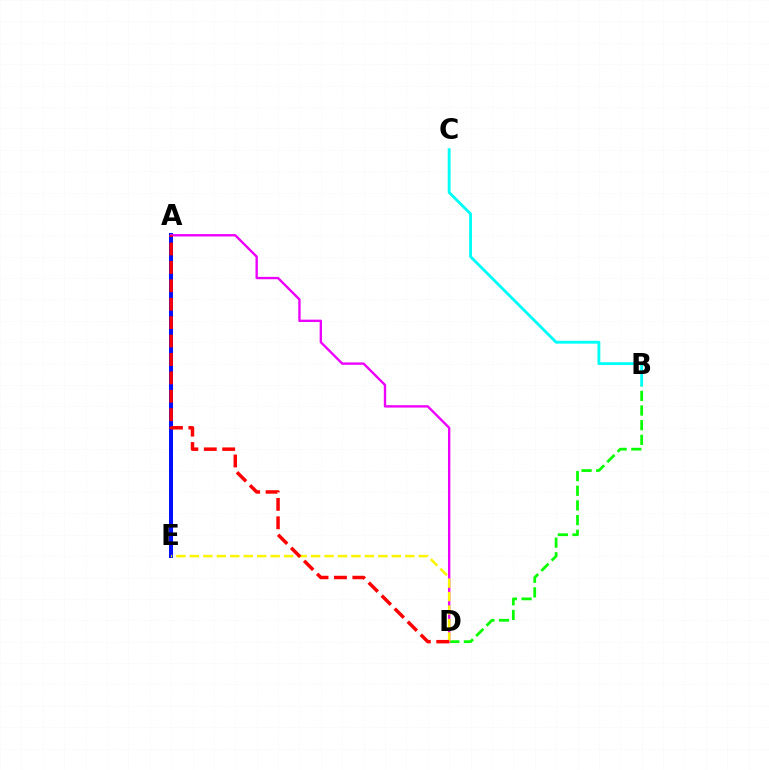{('A', 'E'): [{'color': '#0010ff', 'line_style': 'solid', 'thickness': 2.88}], ('B', 'D'): [{'color': '#08ff00', 'line_style': 'dashed', 'thickness': 1.99}], ('A', 'D'): [{'color': '#ee00ff', 'line_style': 'solid', 'thickness': 1.71}, {'color': '#ff0000', 'line_style': 'dashed', 'thickness': 2.5}], ('D', 'E'): [{'color': '#fcf500', 'line_style': 'dashed', 'thickness': 1.83}], ('B', 'C'): [{'color': '#00fff6', 'line_style': 'solid', 'thickness': 2.06}]}